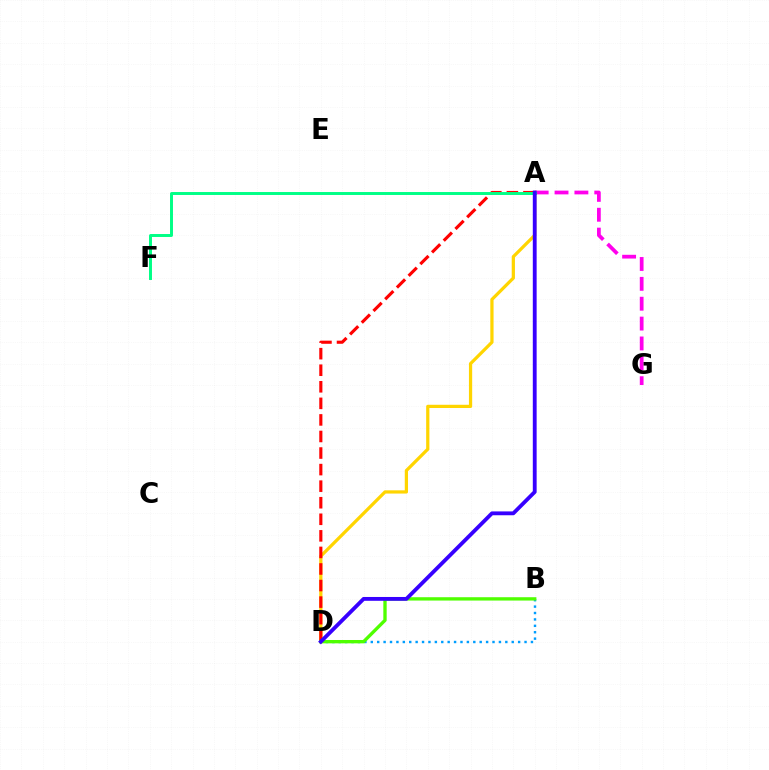{('B', 'D'): [{'color': '#009eff', 'line_style': 'dotted', 'thickness': 1.74}, {'color': '#4fff00', 'line_style': 'solid', 'thickness': 2.41}], ('A', 'G'): [{'color': '#ff00ed', 'line_style': 'dashed', 'thickness': 2.7}], ('A', 'D'): [{'color': '#ffd500', 'line_style': 'solid', 'thickness': 2.33}, {'color': '#ff0000', 'line_style': 'dashed', 'thickness': 2.25}, {'color': '#3700ff', 'line_style': 'solid', 'thickness': 2.76}], ('A', 'F'): [{'color': '#00ff86', 'line_style': 'solid', 'thickness': 2.12}]}